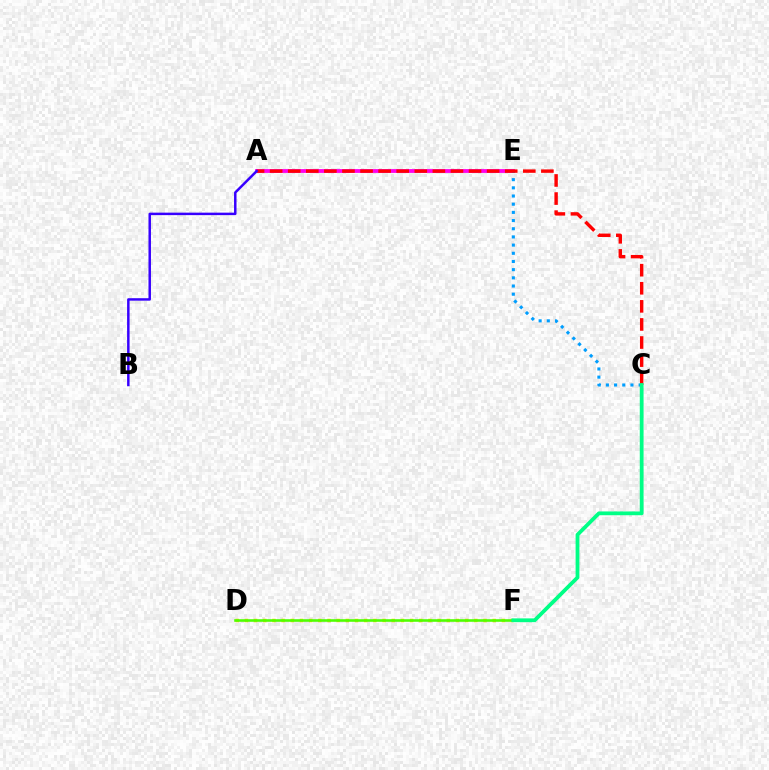{('A', 'E'): [{'color': '#ff00ed', 'line_style': 'solid', 'thickness': 2.74}], ('C', 'E'): [{'color': '#009eff', 'line_style': 'dotted', 'thickness': 2.22}], ('A', 'C'): [{'color': '#ff0000', 'line_style': 'dashed', 'thickness': 2.46}], ('D', 'F'): [{'color': '#ffd500', 'line_style': 'dotted', 'thickness': 2.49}, {'color': '#4fff00', 'line_style': 'solid', 'thickness': 1.86}], ('C', 'F'): [{'color': '#00ff86', 'line_style': 'solid', 'thickness': 2.73}], ('A', 'B'): [{'color': '#3700ff', 'line_style': 'solid', 'thickness': 1.79}]}